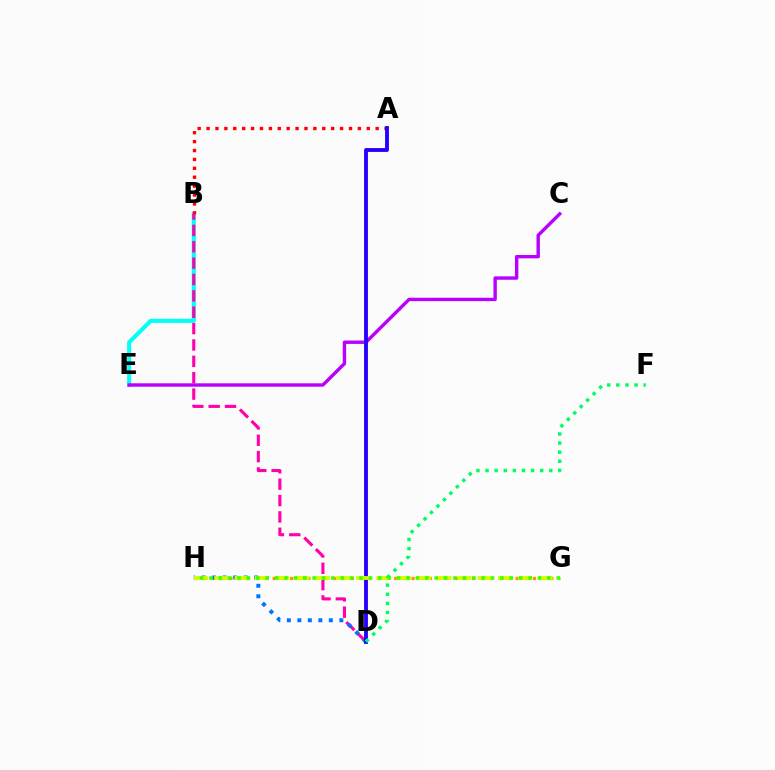{('B', 'E'): [{'color': '#00fff6', 'line_style': 'solid', 'thickness': 2.92}], ('G', 'H'): [{'color': '#ff9400', 'line_style': 'dotted', 'thickness': 2.36}, {'color': '#d1ff00', 'line_style': 'dashed', 'thickness': 2.75}, {'color': '#3dff00', 'line_style': 'dotted', 'thickness': 2.55}], ('A', 'B'): [{'color': '#ff0000', 'line_style': 'dotted', 'thickness': 2.42}], ('B', 'D'): [{'color': '#ff00ac', 'line_style': 'dashed', 'thickness': 2.22}], ('C', 'E'): [{'color': '#b900ff', 'line_style': 'solid', 'thickness': 2.45}], ('D', 'H'): [{'color': '#0074ff', 'line_style': 'dotted', 'thickness': 2.85}], ('A', 'D'): [{'color': '#2500ff', 'line_style': 'solid', 'thickness': 2.77}], ('D', 'F'): [{'color': '#00ff5c', 'line_style': 'dotted', 'thickness': 2.47}]}